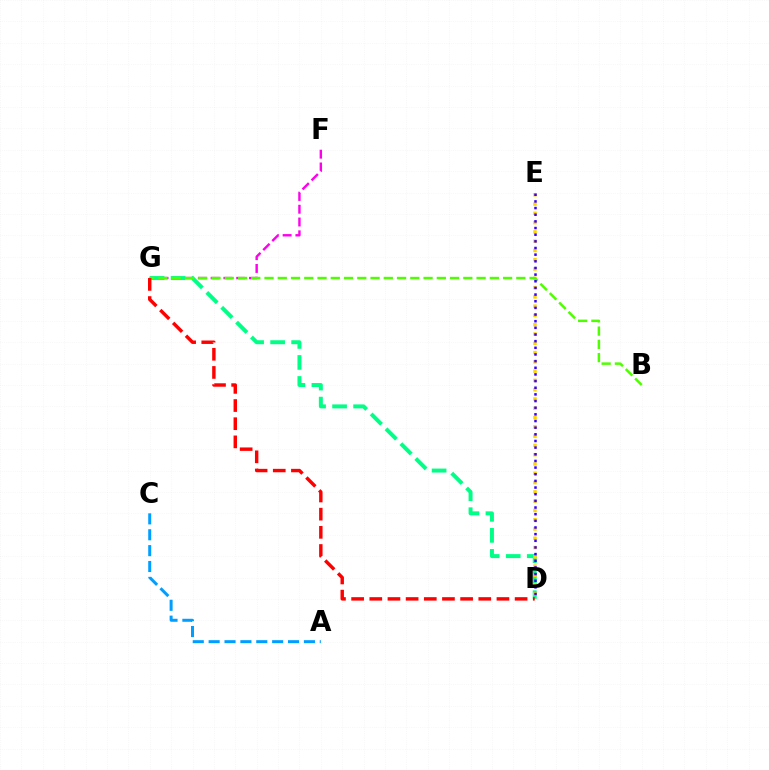{('F', 'G'): [{'color': '#ff00ed', 'line_style': 'dashed', 'thickness': 1.74}], ('D', 'G'): [{'color': '#00ff86', 'line_style': 'dashed', 'thickness': 2.86}, {'color': '#ff0000', 'line_style': 'dashed', 'thickness': 2.47}], ('D', 'E'): [{'color': '#ffd500', 'line_style': 'dotted', 'thickness': 2.52}, {'color': '#3700ff', 'line_style': 'dotted', 'thickness': 1.81}], ('B', 'G'): [{'color': '#4fff00', 'line_style': 'dashed', 'thickness': 1.8}], ('A', 'C'): [{'color': '#009eff', 'line_style': 'dashed', 'thickness': 2.16}]}